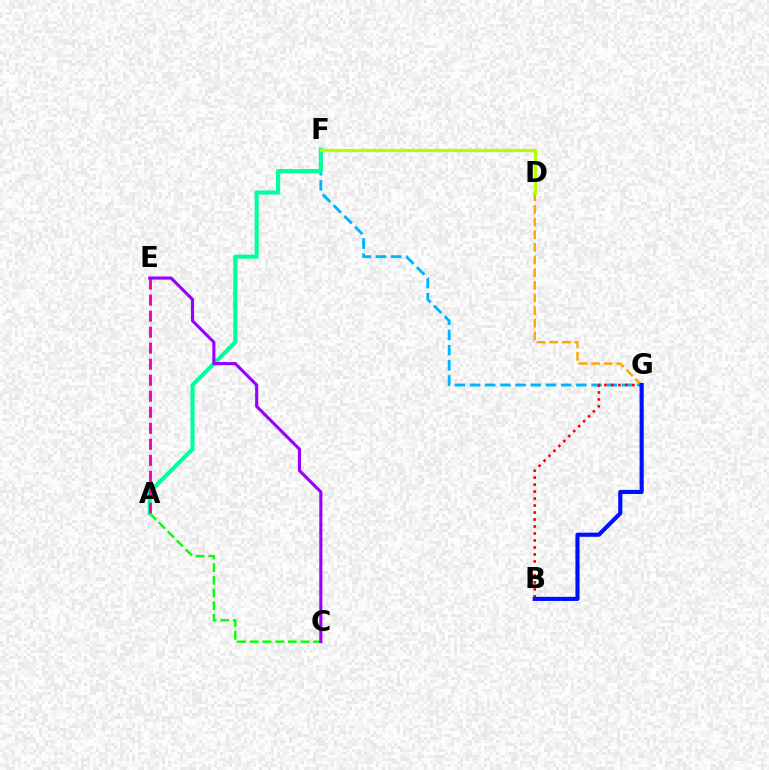{('F', 'G'): [{'color': '#00b5ff', 'line_style': 'dashed', 'thickness': 2.06}], ('B', 'G'): [{'color': '#ff0000', 'line_style': 'dotted', 'thickness': 1.9}, {'color': '#0010ff', 'line_style': 'solid', 'thickness': 2.98}], ('A', 'C'): [{'color': '#08ff00', 'line_style': 'dashed', 'thickness': 1.73}], ('A', 'F'): [{'color': '#00ff9d', 'line_style': 'solid', 'thickness': 2.96}], ('A', 'E'): [{'color': '#ff00bd', 'line_style': 'dashed', 'thickness': 2.18}], ('C', 'E'): [{'color': '#9b00ff', 'line_style': 'solid', 'thickness': 2.24}], ('D', 'G'): [{'color': '#ffa500', 'line_style': 'dashed', 'thickness': 1.72}], ('D', 'F'): [{'color': '#b3ff00', 'line_style': 'solid', 'thickness': 2.32}]}